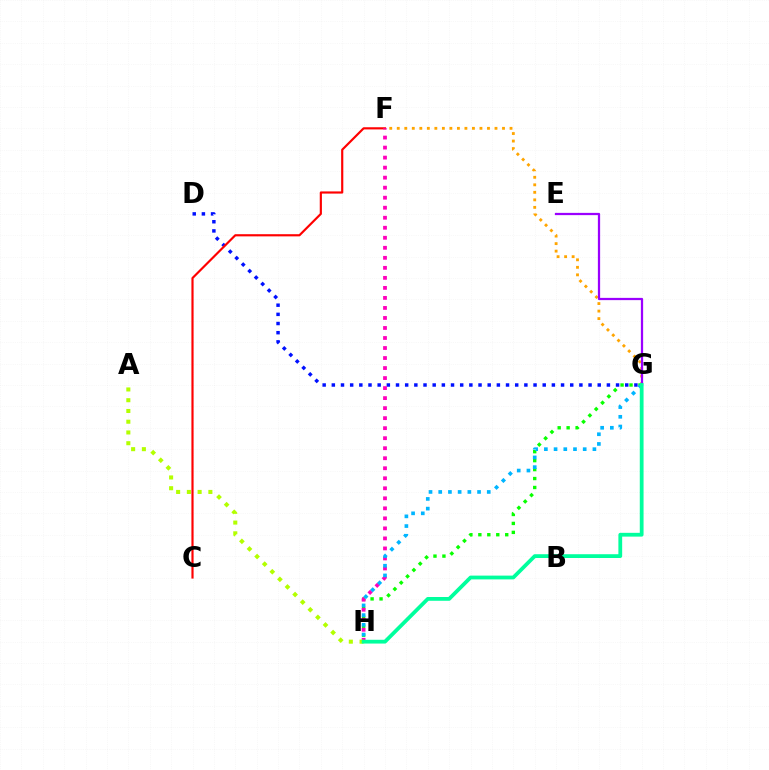{('D', 'G'): [{'color': '#0010ff', 'line_style': 'dotted', 'thickness': 2.49}], ('F', 'G'): [{'color': '#ffa500', 'line_style': 'dotted', 'thickness': 2.04}], ('G', 'H'): [{'color': '#08ff00', 'line_style': 'dotted', 'thickness': 2.43}, {'color': '#00b5ff', 'line_style': 'dotted', 'thickness': 2.64}, {'color': '#00ff9d', 'line_style': 'solid', 'thickness': 2.72}], ('C', 'F'): [{'color': '#ff0000', 'line_style': 'solid', 'thickness': 1.56}], ('E', 'G'): [{'color': '#9b00ff', 'line_style': 'solid', 'thickness': 1.62}], ('F', 'H'): [{'color': '#ff00bd', 'line_style': 'dotted', 'thickness': 2.72}], ('A', 'H'): [{'color': '#b3ff00', 'line_style': 'dotted', 'thickness': 2.92}]}